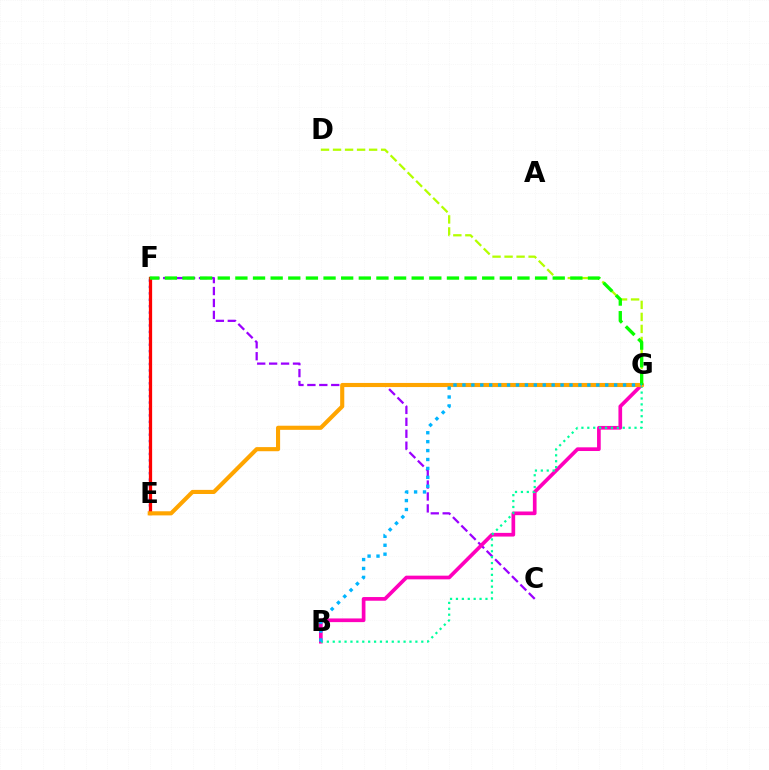{('E', 'F'): [{'color': '#0010ff', 'line_style': 'dotted', 'thickness': 1.75}, {'color': '#ff0000', 'line_style': 'solid', 'thickness': 2.35}], ('D', 'G'): [{'color': '#b3ff00', 'line_style': 'dashed', 'thickness': 1.63}], ('C', 'F'): [{'color': '#9b00ff', 'line_style': 'dashed', 'thickness': 1.62}], ('B', 'G'): [{'color': '#ff00bd', 'line_style': 'solid', 'thickness': 2.65}, {'color': '#00ff9d', 'line_style': 'dotted', 'thickness': 1.6}, {'color': '#00b5ff', 'line_style': 'dotted', 'thickness': 2.42}], ('E', 'G'): [{'color': '#ffa500', 'line_style': 'solid', 'thickness': 2.96}], ('F', 'G'): [{'color': '#08ff00', 'line_style': 'dashed', 'thickness': 2.39}]}